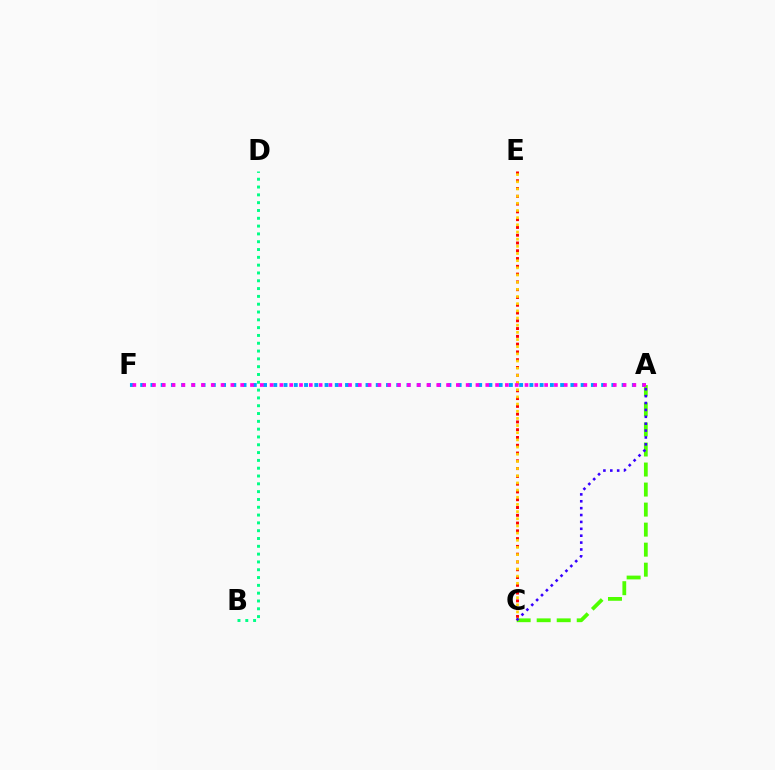{('B', 'D'): [{'color': '#00ff86', 'line_style': 'dotted', 'thickness': 2.12}], ('A', 'C'): [{'color': '#4fff00', 'line_style': 'dashed', 'thickness': 2.72}, {'color': '#3700ff', 'line_style': 'dotted', 'thickness': 1.87}], ('C', 'E'): [{'color': '#ff0000', 'line_style': 'dotted', 'thickness': 2.11}, {'color': '#ffd500', 'line_style': 'dotted', 'thickness': 1.95}], ('A', 'F'): [{'color': '#009eff', 'line_style': 'dotted', 'thickness': 2.78}, {'color': '#ff00ed', 'line_style': 'dotted', 'thickness': 2.66}]}